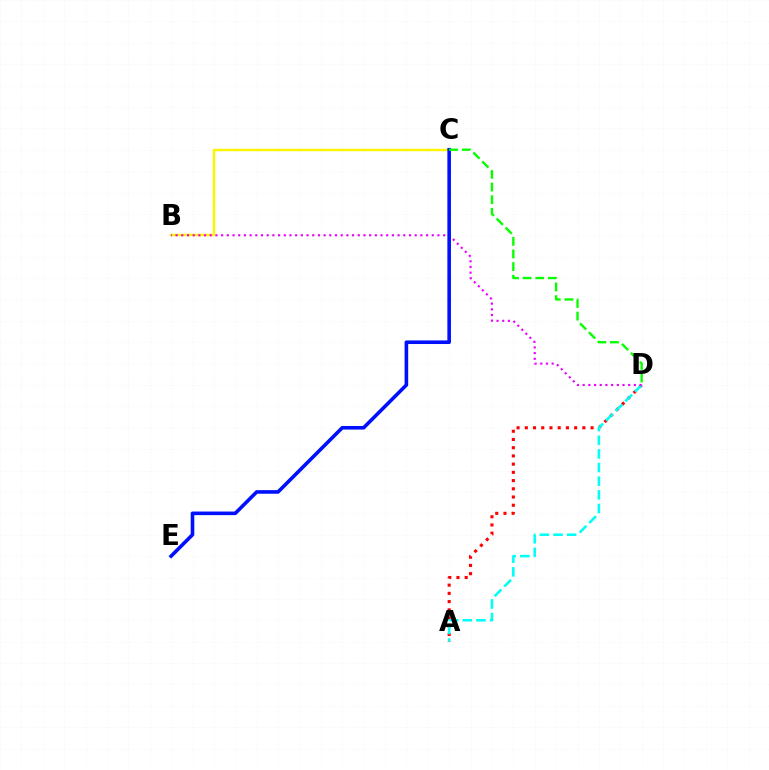{('A', 'D'): [{'color': '#ff0000', 'line_style': 'dotted', 'thickness': 2.23}, {'color': '#00fff6', 'line_style': 'dashed', 'thickness': 1.85}], ('B', 'C'): [{'color': '#fcf500', 'line_style': 'solid', 'thickness': 1.76}], ('B', 'D'): [{'color': '#ee00ff', 'line_style': 'dotted', 'thickness': 1.55}], ('C', 'E'): [{'color': '#0010ff', 'line_style': 'solid', 'thickness': 2.59}], ('C', 'D'): [{'color': '#08ff00', 'line_style': 'dashed', 'thickness': 1.72}]}